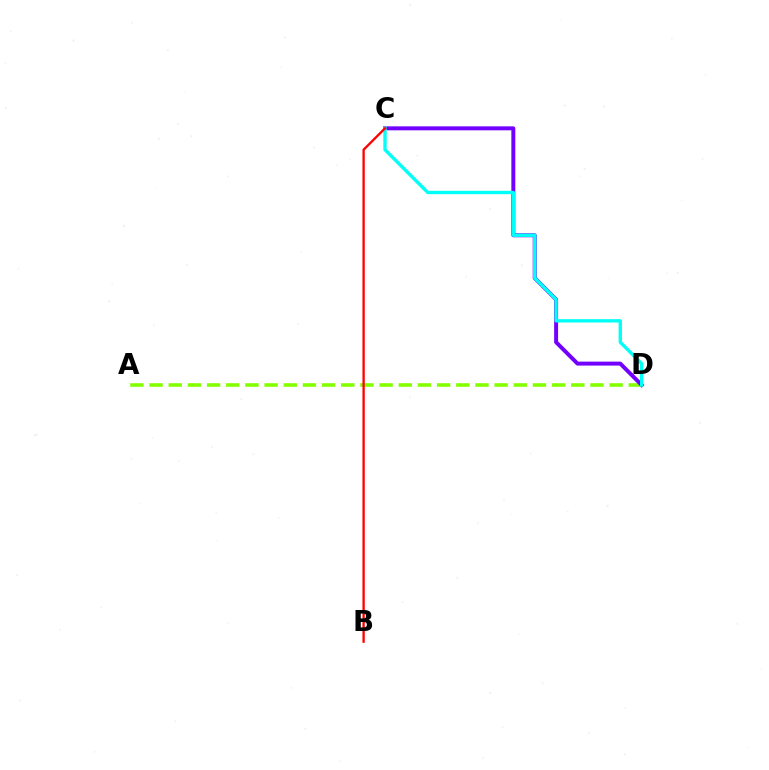{('A', 'D'): [{'color': '#84ff00', 'line_style': 'dashed', 'thickness': 2.6}], ('C', 'D'): [{'color': '#7200ff', 'line_style': 'solid', 'thickness': 2.85}, {'color': '#00fff6', 'line_style': 'solid', 'thickness': 2.41}], ('B', 'C'): [{'color': '#ff0000', 'line_style': 'solid', 'thickness': 1.67}]}